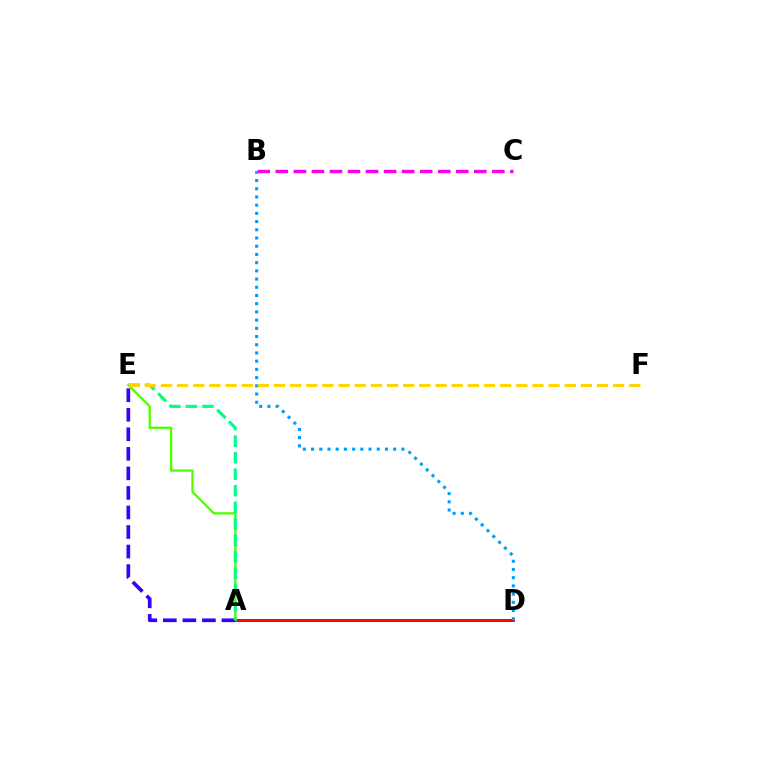{('A', 'D'): [{'color': '#ff0000', 'line_style': 'solid', 'thickness': 2.13}], ('B', 'C'): [{'color': '#ff00ed', 'line_style': 'dashed', 'thickness': 2.45}], ('A', 'E'): [{'color': '#4fff00', 'line_style': 'solid', 'thickness': 1.66}, {'color': '#3700ff', 'line_style': 'dashed', 'thickness': 2.65}, {'color': '#00ff86', 'line_style': 'dashed', 'thickness': 2.25}], ('B', 'D'): [{'color': '#009eff', 'line_style': 'dotted', 'thickness': 2.23}], ('E', 'F'): [{'color': '#ffd500', 'line_style': 'dashed', 'thickness': 2.19}]}